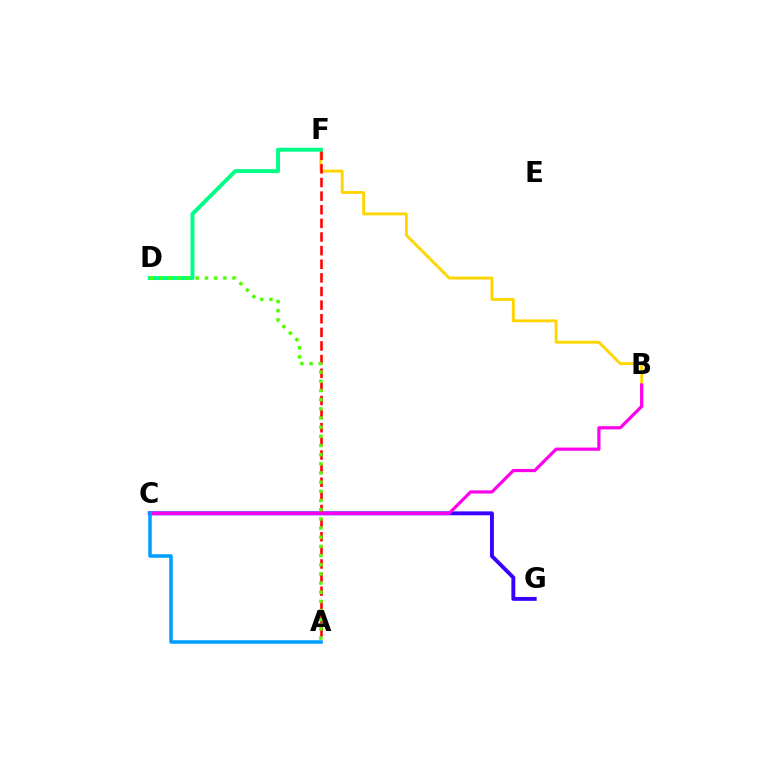{('B', 'F'): [{'color': '#ffd500', 'line_style': 'solid', 'thickness': 2.08}], ('C', 'G'): [{'color': '#3700ff', 'line_style': 'solid', 'thickness': 2.8}], ('A', 'F'): [{'color': '#ff0000', 'line_style': 'dashed', 'thickness': 1.85}], ('D', 'F'): [{'color': '#00ff86', 'line_style': 'solid', 'thickness': 2.84}], ('A', 'D'): [{'color': '#4fff00', 'line_style': 'dotted', 'thickness': 2.49}], ('B', 'C'): [{'color': '#ff00ed', 'line_style': 'solid', 'thickness': 2.29}], ('A', 'C'): [{'color': '#009eff', 'line_style': 'solid', 'thickness': 2.53}]}